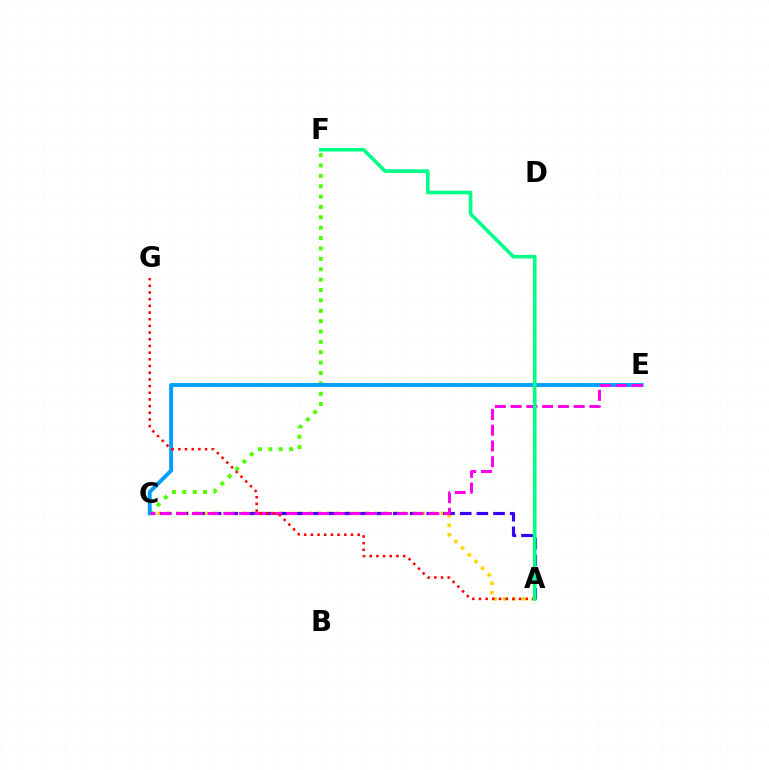{('A', 'C'): [{'color': '#ffd500', 'line_style': 'dotted', 'thickness': 2.57}, {'color': '#3700ff', 'line_style': 'dashed', 'thickness': 2.26}], ('C', 'F'): [{'color': '#4fff00', 'line_style': 'dotted', 'thickness': 2.82}], ('C', 'E'): [{'color': '#009eff', 'line_style': 'solid', 'thickness': 2.8}, {'color': '#ff00ed', 'line_style': 'dashed', 'thickness': 2.14}], ('A', 'G'): [{'color': '#ff0000', 'line_style': 'dotted', 'thickness': 1.82}], ('A', 'F'): [{'color': '#00ff86', 'line_style': 'solid', 'thickness': 2.59}]}